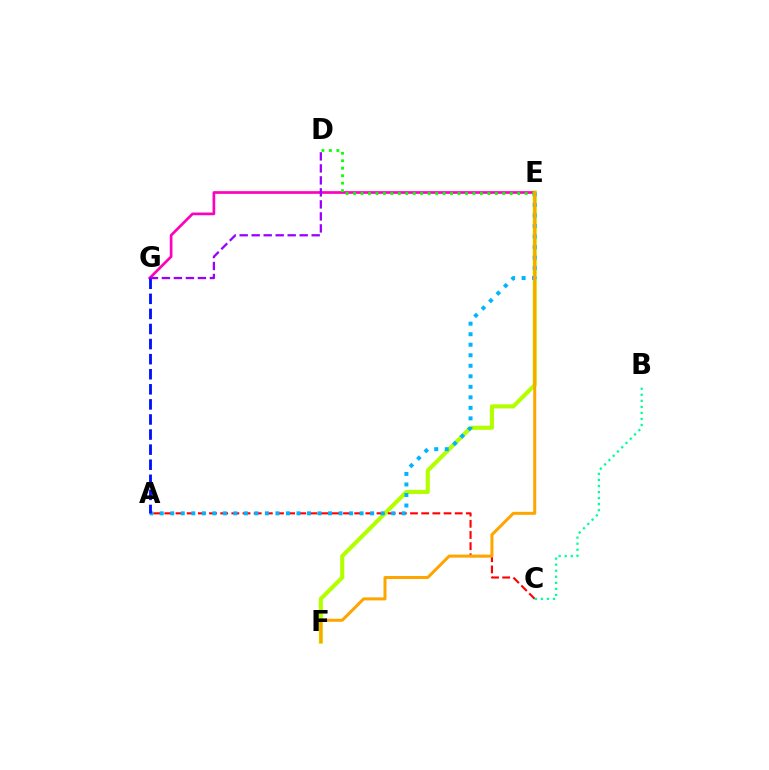{('E', 'F'): [{'color': '#b3ff00', 'line_style': 'solid', 'thickness': 2.95}, {'color': '#ffa500', 'line_style': 'solid', 'thickness': 2.17}], ('E', 'G'): [{'color': '#ff00bd', 'line_style': 'solid', 'thickness': 1.93}], ('A', 'C'): [{'color': '#ff0000', 'line_style': 'dashed', 'thickness': 1.52}], ('A', 'E'): [{'color': '#00b5ff', 'line_style': 'dotted', 'thickness': 2.86}], ('A', 'G'): [{'color': '#0010ff', 'line_style': 'dashed', 'thickness': 2.05}], ('D', 'E'): [{'color': '#08ff00', 'line_style': 'dotted', 'thickness': 2.03}], ('B', 'C'): [{'color': '#00ff9d', 'line_style': 'dotted', 'thickness': 1.64}], ('D', 'G'): [{'color': '#9b00ff', 'line_style': 'dashed', 'thickness': 1.63}]}